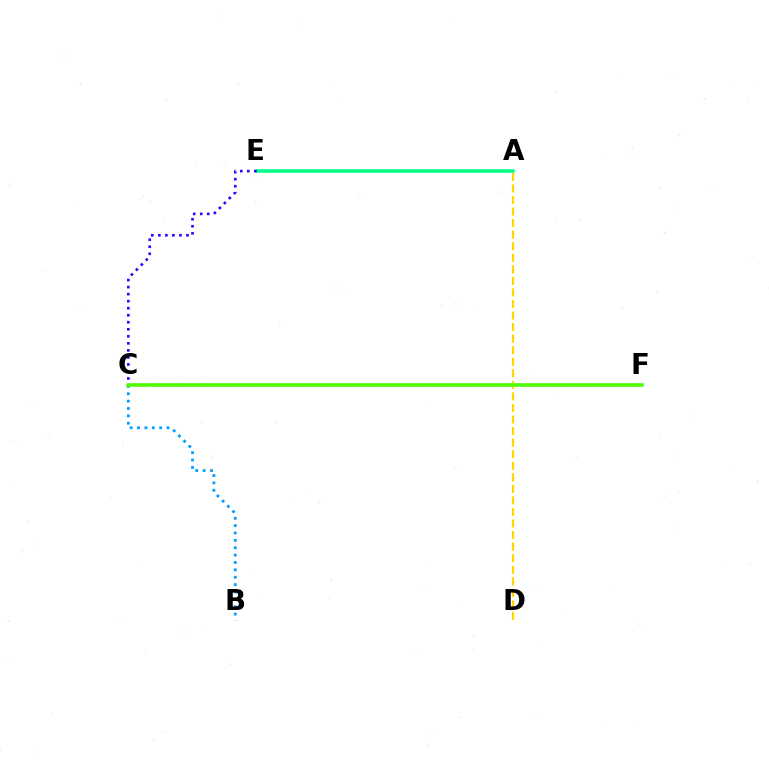{('C', 'F'): [{'color': '#ff00ed', 'line_style': 'dotted', 'thickness': 1.65}, {'color': '#ff0000', 'line_style': 'dashed', 'thickness': 1.63}, {'color': '#4fff00', 'line_style': 'solid', 'thickness': 2.53}], ('A', 'E'): [{'color': '#00ff86', 'line_style': 'solid', 'thickness': 2.52}], ('B', 'C'): [{'color': '#009eff', 'line_style': 'dotted', 'thickness': 2.0}], ('C', 'E'): [{'color': '#3700ff', 'line_style': 'dotted', 'thickness': 1.91}], ('A', 'D'): [{'color': '#ffd500', 'line_style': 'dashed', 'thickness': 1.57}]}